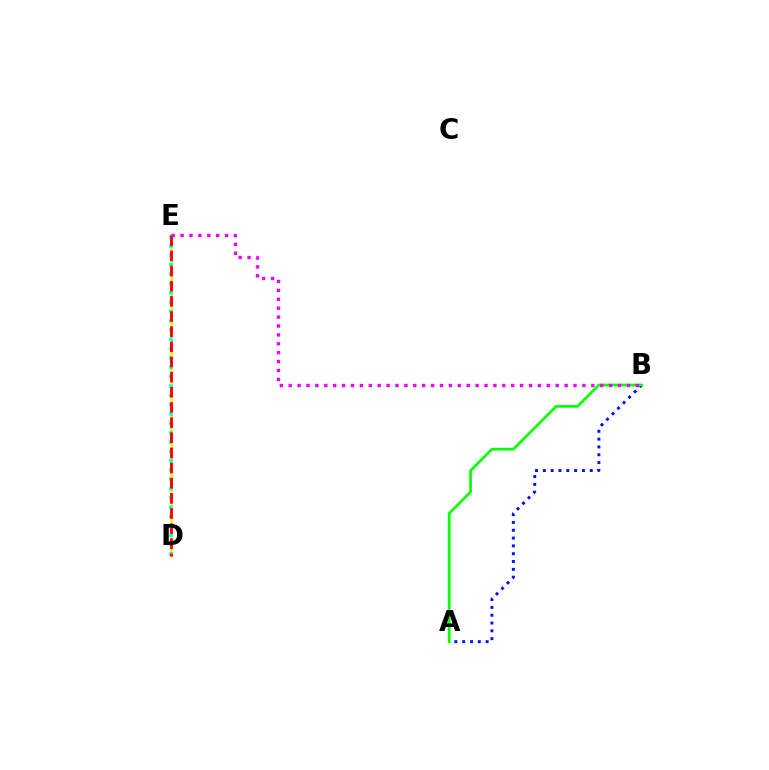{('A', 'B'): [{'color': '#0010ff', 'line_style': 'dotted', 'thickness': 2.12}, {'color': '#08ff00', 'line_style': 'solid', 'thickness': 1.97}], ('D', 'E'): [{'color': '#fcf500', 'line_style': 'solid', 'thickness': 1.87}, {'color': '#00fff6', 'line_style': 'dotted', 'thickness': 2.53}, {'color': '#ff0000', 'line_style': 'dashed', 'thickness': 2.06}], ('B', 'E'): [{'color': '#ee00ff', 'line_style': 'dotted', 'thickness': 2.42}]}